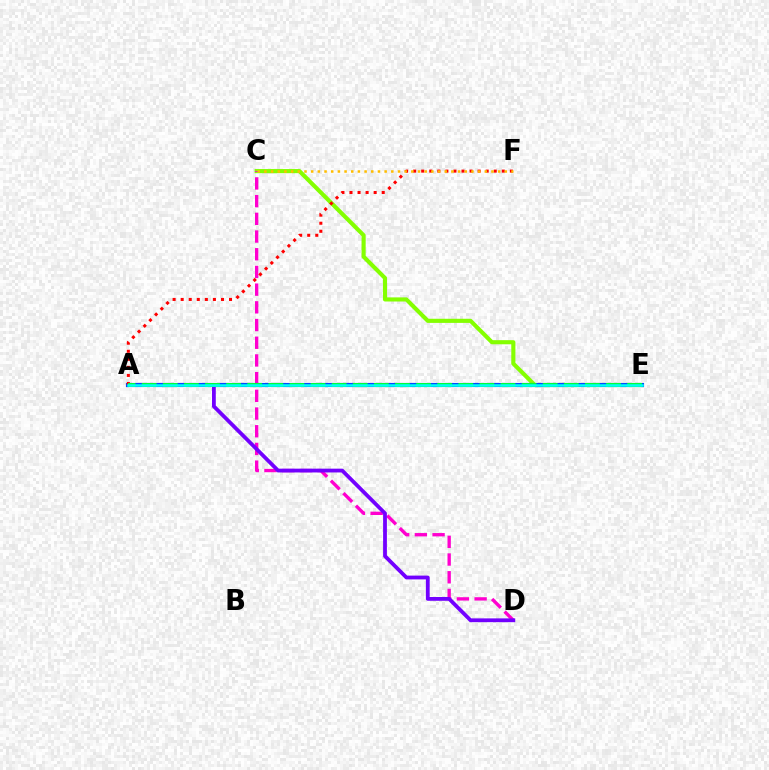{('C', 'E'): [{'color': '#84ff00', 'line_style': 'solid', 'thickness': 2.97}], ('C', 'D'): [{'color': '#ff00cf', 'line_style': 'dashed', 'thickness': 2.4}], ('A', 'D'): [{'color': '#7200ff', 'line_style': 'solid', 'thickness': 2.73}], ('A', 'E'): [{'color': '#004bff', 'line_style': 'solid', 'thickness': 2.98}, {'color': '#00ff39', 'line_style': 'dashed', 'thickness': 2.87}, {'color': '#00fff6', 'line_style': 'solid', 'thickness': 1.83}], ('A', 'F'): [{'color': '#ff0000', 'line_style': 'dotted', 'thickness': 2.19}], ('C', 'F'): [{'color': '#ffbd00', 'line_style': 'dotted', 'thickness': 1.81}]}